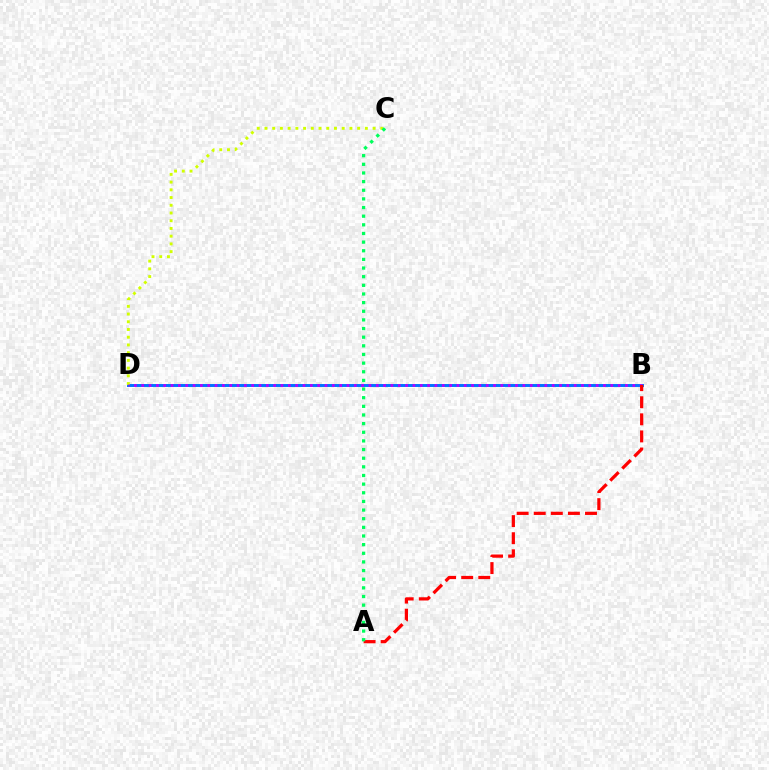{('B', 'D'): [{'color': '#0074ff', 'line_style': 'solid', 'thickness': 2.12}, {'color': '#b900ff', 'line_style': 'dotted', 'thickness': 1.99}], ('C', 'D'): [{'color': '#d1ff00', 'line_style': 'dotted', 'thickness': 2.1}], ('A', 'B'): [{'color': '#ff0000', 'line_style': 'dashed', 'thickness': 2.32}], ('A', 'C'): [{'color': '#00ff5c', 'line_style': 'dotted', 'thickness': 2.35}]}